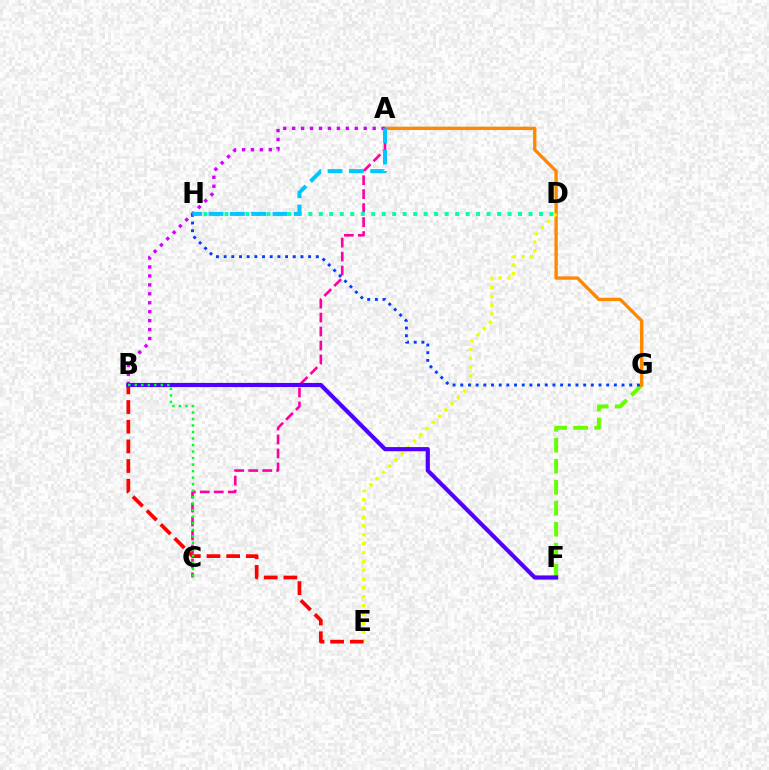{('F', 'G'): [{'color': '#66ff00', 'line_style': 'dashed', 'thickness': 2.85}], ('A', 'G'): [{'color': '#ff8800', 'line_style': 'solid', 'thickness': 2.42}], ('A', 'C'): [{'color': '#ff00a0', 'line_style': 'dashed', 'thickness': 1.9}], ('D', 'H'): [{'color': '#00ffaf', 'line_style': 'dotted', 'thickness': 2.85}], ('D', 'E'): [{'color': '#eeff00', 'line_style': 'dotted', 'thickness': 2.4}], ('A', 'B'): [{'color': '#d600ff', 'line_style': 'dotted', 'thickness': 2.43}], ('G', 'H'): [{'color': '#003fff', 'line_style': 'dotted', 'thickness': 2.09}], ('A', 'H'): [{'color': '#00c7ff', 'line_style': 'dashed', 'thickness': 2.9}], ('B', 'E'): [{'color': '#ff0000', 'line_style': 'dashed', 'thickness': 2.67}], ('B', 'F'): [{'color': '#4f00ff', 'line_style': 'solid', 'thickness': 3.0}], ('B', 'C'): [{'color': '#00ff27', 'line_style': 'dotted', 'thickness': 1.77}]}